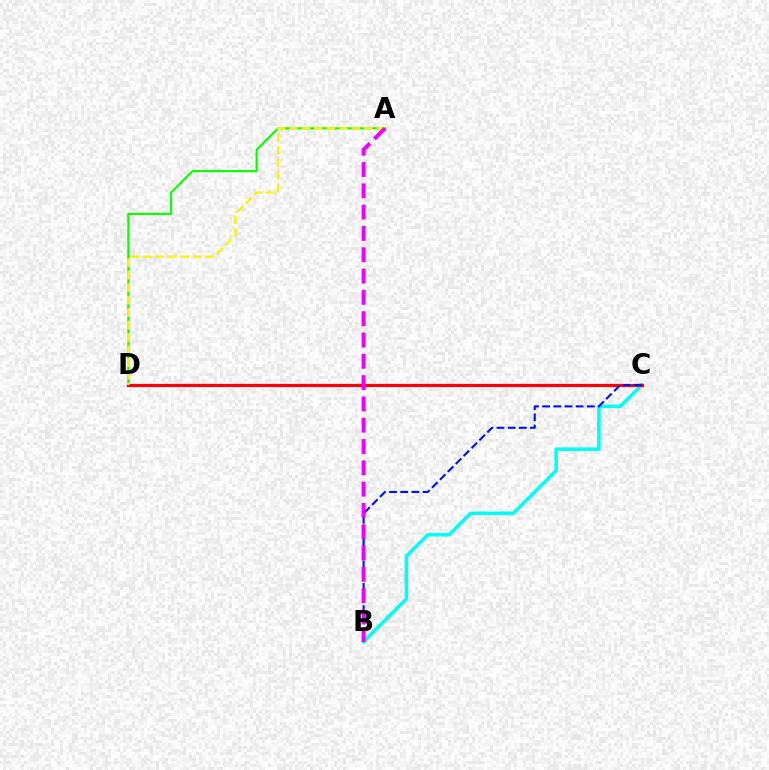{('A', 'D'): [{'color': '#08ff00', 'line_style': 'solid', 'thickness': 1.51}, {'color': '#fcf500', 'line_style': 'dashed', 'thickness': 1.69}], ('B', 'C'): [{'color': '#00fff6', 'line_style': 'solid', 'thickness': 2.55}, {'color': '#0010ff', 'line_style': 'dashed', 'thickness': 1.52}], ('C', 'D'): [{'color': '#ff0000', 'line_style': 'solid', 'thickness': 2.29}], ('A', 'B'): [{'color': '#ee00ff', 'line_style': 'dashed', 'thickness': 2.89}]}